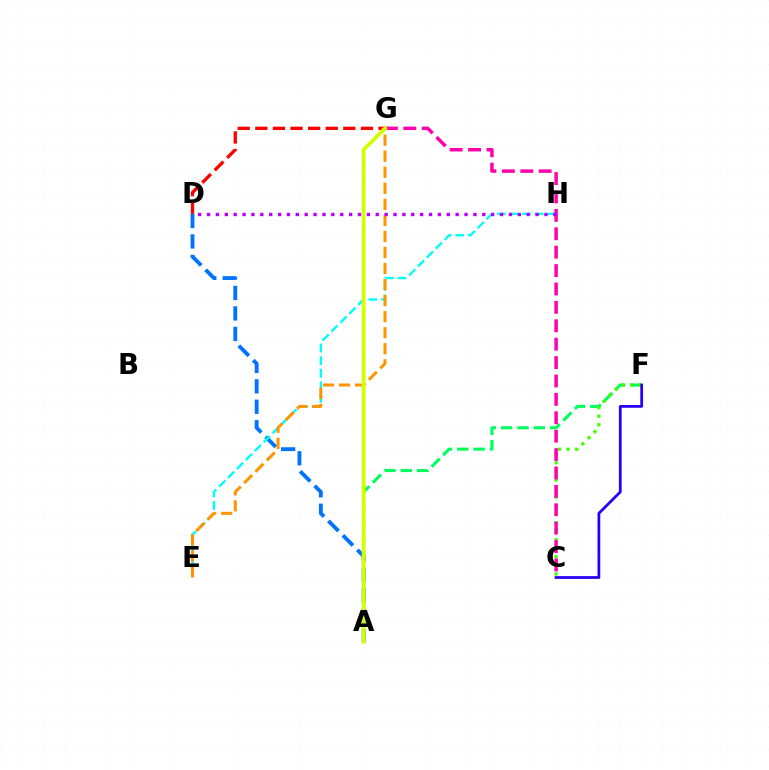{('D', 'G'): [{'color': '#ff0000', 'line_style': 'dashed', 'thickness': 2.39}], ('A', 'F'): [{'color': '#00ff5c', 'line_style': 'dashed', 'thickness': 2.22}], ('A', 'D'): [{'color': '#0074ff', 'line_style': 'dashed', 'thickness': 2.78}], ('C', 'F'): [{'color': '#3dff00', 'line_style': 'dotted', 'thickness': 2.32}, {'color': '#2500ff', 'line_style': 'solid', 'thickness': 1.99}], ('E', 'H'): [{'color': '#00fff6', 'line_style': 'dashed', 'thickness': 1.71}], ('C', 'G'): [{'color': '#ff00ac', 'line_style': 'dashed', 'thickness': 2.5}], ('E', 'G'): [{'color': '#ff9400', 'line_style': 'dashed', 'thickness': 2.18}], ('A', 'G'): [{'color': '#d1ff00', 'line_style': 'solid', 'thickness': 2.71}], ('D', 'H'): [{'color': '#b900ff', 'line_style': 'dotted', 'thickness': 2.41}]}